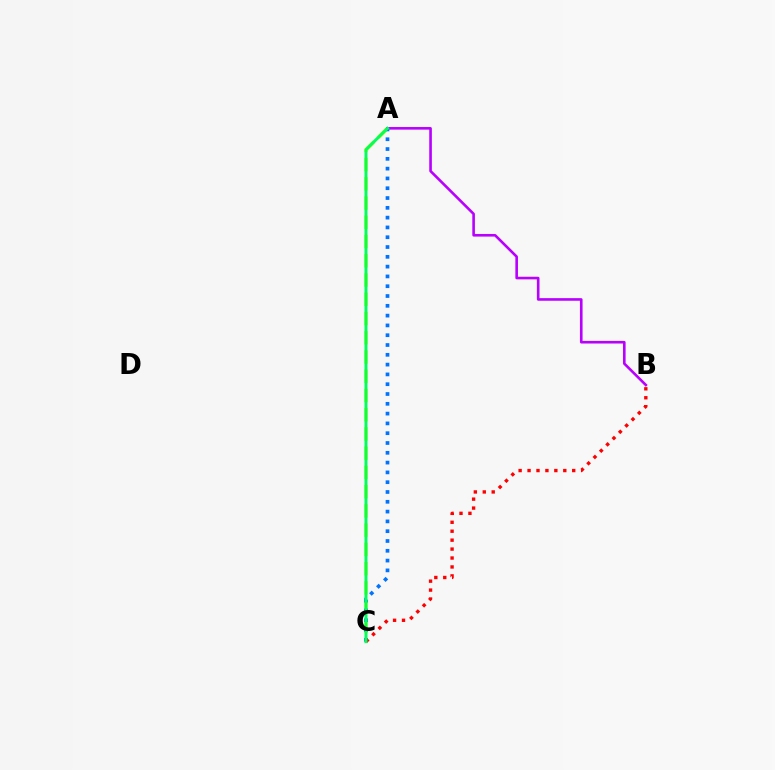{('A', 'C'): [{'color': '#d1ff00', 'line_style': 'dashed', 'thickness': 2.61}, {'color': '#0074ff', 'line_style': 'dotted', 'thickness': 2.66}, {'color': '#00ff5c', 'line_style': 'solid', 'thickness': 2.13}], ('A', 'B'): [{'color': '#b900ff', 'line_style': 'solid', 'thickness': 1.88}], ('B', 'C'): [{'color': '#ff0000', 'line_style': 'dotted', 'thickness': 2.43}]}